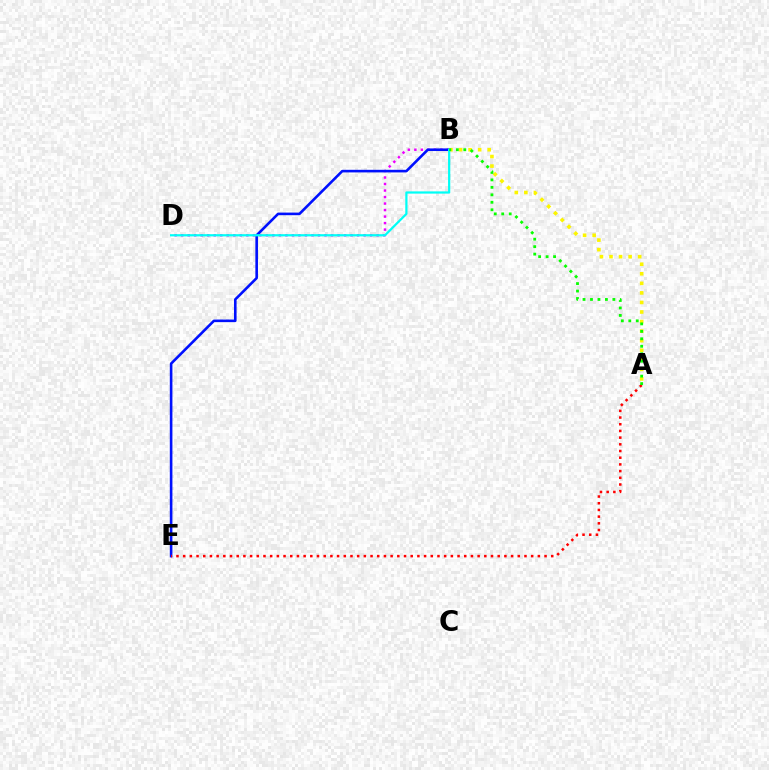{('B', 'D'): [{'color': '#ee00ff', 'line_style': 'dotted', 'thickness': 1.77}, {'color': '#00fff6', 'line_style': 'solid', 'thickness': 1.6}], ('B', 'E'): [{'color': '#0010ff', 'line_style': 'solid', 'thickness': 1.88}], ('A', 'B'): [{'color': '#fcf500', 'line_style': 'dotted', 'thickness': 2.6}, {'color': '#08ff00', 'line_style': 'dotted', 'thickness': 2.03}], ('A', 'E'): [{'color': '#ff0000', 'line_style': 'dotted', 'thickness': 1.82}]}